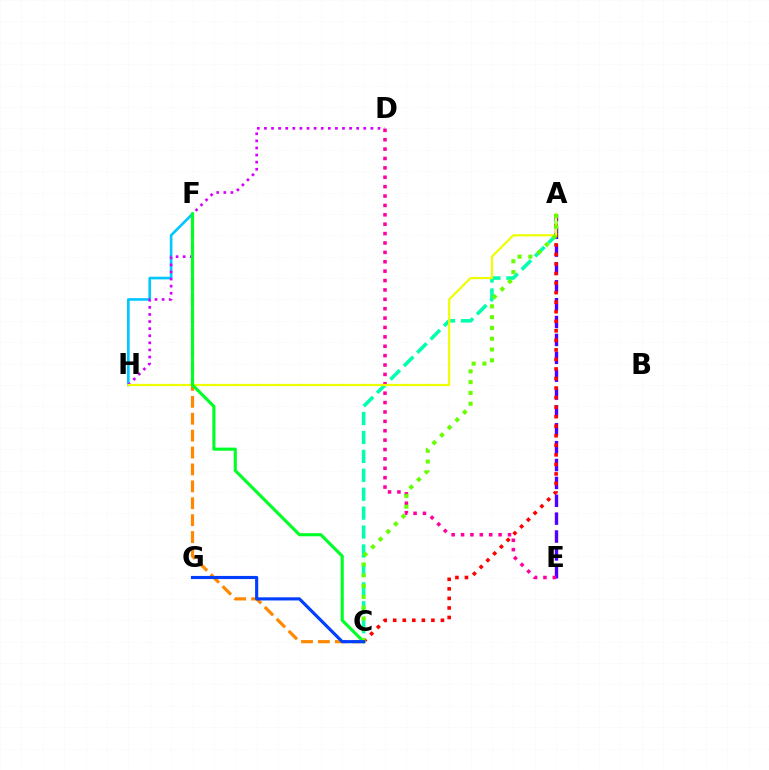{('A', 'C'): [{'color': '#00ffaf', 'line_style': 'dashed', 'thickness': 2.57}, {'color': '#ff0000', 'line_style': 'dotted', 'thickness': 2.59}, {'color': '#66ff00', 'line_style': 'dotted', 'thickness': 2.93}], ('A', 'E'): [{'color': '#4f00ff', 'line_style': 'dashed', 'thickness': 2.43}], ('F', 'H'): [{'color': '#00c7ff', 'line_style': 'solid', 'thickness': 1.9}], ('D', 'H'): [{'color': '#d600ff', 'line_style': 'dotted', 'thickness': 1.93}], ('D', 'E'): [{'color': '#ff00a0', 'line_style': 'dotted', 'thickness': 2.55}], ('A', 'H'): [{'color': '#eeff00', 'line_style': 'solid', 'thickness': 1.59}], ('C', 'F'): [{'color': '#ff8800', 'line_style': 'dashed', 'thickness': 2.3}, {'color': '#00ff27', 'line_style': 'solid', 'thickness': 2.24}], ('C', 'G'): [{'color': '#003fff', 'line_style': 'solid', 'thickness': 2.26}]}